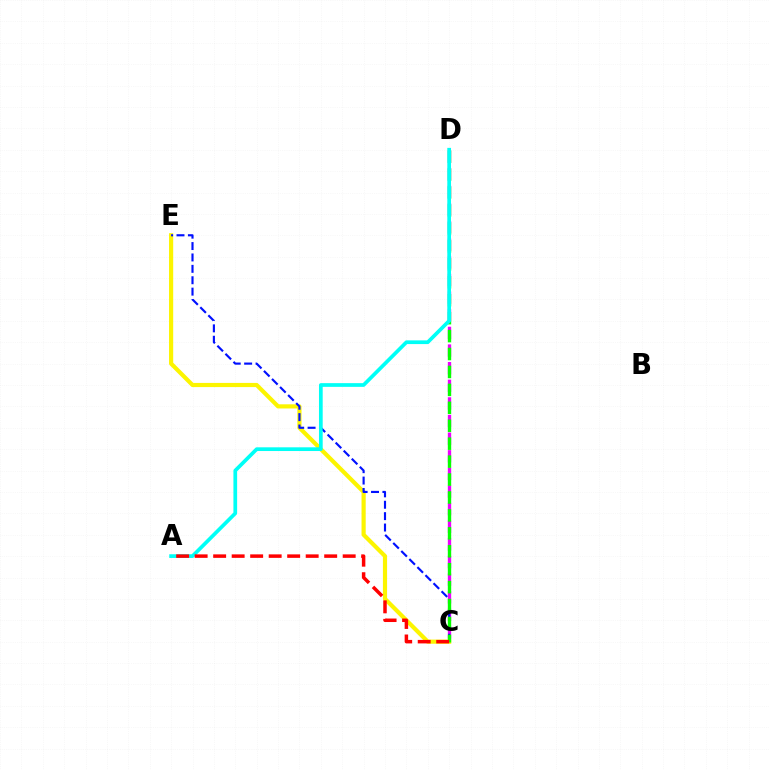{('C', 'E'): [{'color': '#fcf500', 'line_style': 'solid', 'thickness': 3.0}, {'color': '#0010ff', 'line_style': 'dashed', 'thickness': 1.55}], ('C', 'D'): [{'color': '#ee00ff', 'line_style': 'dashed', 'thickness': 2.39}, {'color': '#08ff00', 'line_style': 'dashed', 'thickness': 2.44}], ('A', 'D'): [{'color': '#00fff6', 'line_style': 'solid', 'thickness': 2.67}], ('A', 'C'): [{'color': '#ff0000', 'line_style': 'dashed', 'thickness': 2.51}]}